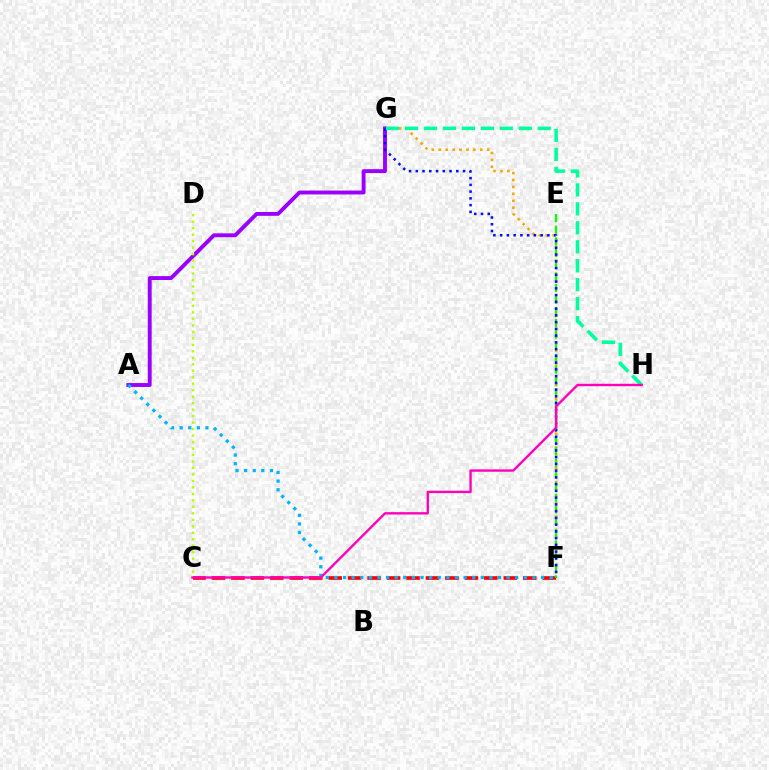{('F', 'G'): [{'color': '#ffa500', 'line_style': 'dotted', 'thickness': 1.88}, {'color': '#0010ff', 'line_style': 'dotted', 'thickness': 1.83}], ('C', 'F'): [{'color': '#ff0000', 'line_style': 'dashed', 'thickness': 2.64}], ('E', 'F'): [{'color': '#08ff00', 'line_style': 'dashed', 'thickness': 1.58}], ('A', 'G'): [{'color': '#9b00ff', 'line_style': 'solid', 'thickness': 2.8}], ('C', 'D'): [{'color': '#b3ff00', 'line_style': 'dotted', 'thickness': 1.76}], ('G', 'H'): [{'color': '#00ff9d', 'line_style': 'dashed', 'thickness': 2.58}], ('A', 'F'): [{'color': '#00b5ff', 'line_style': 'dotted', 'thickness': 2.34}], ('C', 'H'): [{'color': '#ff00bd', 'line_style': 'solid', 'thickness': 1.71}]}